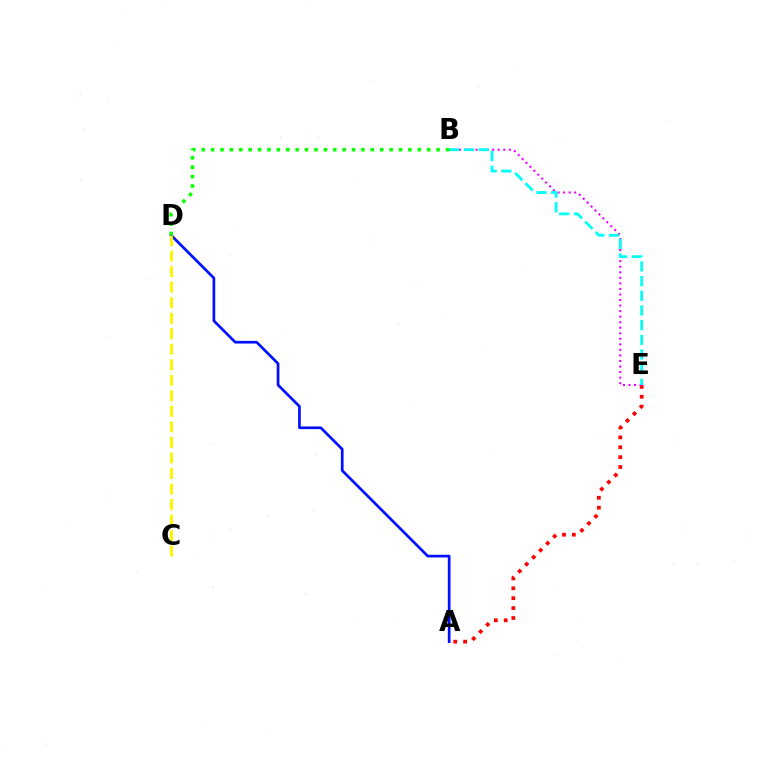{('A', 'E'): [{'color': '#ff0000', 'line_style': 'dotted', 'thickness': 2.69}], ('B', 'E'): [{'color': '#ee00ff', 'line_style': 'dotted', 'thickness': 1.51}, {'color': '#00fff6', 'line_style': 'dashed', 'thickness': 1.99}], ('A', 'D'): [{'color': '#0010ff', 'line_style': 'solid', 'thickness': 1.94}], ('C', 'D'): [{'color': '#fcf500', 'line_style': 'dashed', 'thickness': 2.11}], ('B', 'D'): [{'color': '#08ff00', 'line_style': 'dotted', 'thickness': 2.55}]}